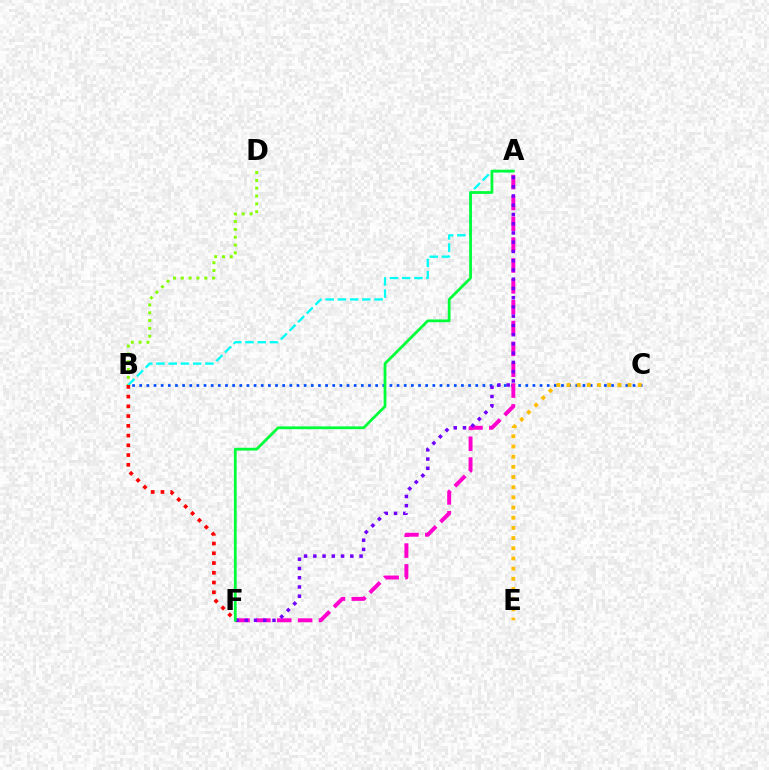{('B', 'C'): [{'color': '#004bff', 'line_style': 'dotted', 'thickness': 1.94}], ('B', 'D'): [{'color': '#84ff00', 'line_style': 'dotted', 'thickness': 2.12}], ('A', 'B'): [{'color': '#00fff6', 'line_style': 'dashed', 'thickness': 1.66}], ('A', 'F'): [{'color': '#ff00cf', 'line_style': 'dashed', 'thickness': 2.83}, {'color': '#7200ff', 'line_style': 'dotted', 'thickness': 2.51}, {'color': '#00ff39', 'line_style': 'solid', 'thickness': 1.99}], ('C', 'E'): [{'color': '#ffbd00', 'line_style': 'dotted', 'thickness': 2.77}], ('B', 'F'): [{'color': '#ff0000', 'line_style': 'dotted', 'thickness': 2.65}]}